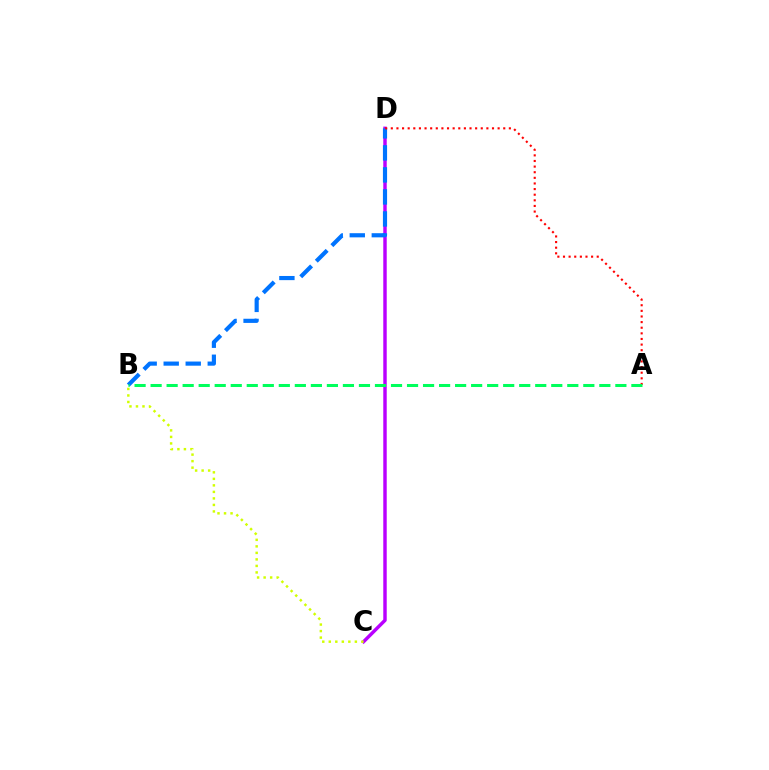{('C', 'D'): [{'color': '#b900ff', 'line_style': 'solid', 'thickness': 2.48}], ('B', 'D'): [{'color': '#0074ff', 'line_style': 'dashed', 'thickness': 2.99}], ('B', 'C'): [{'color': '#d1ff00', 'line_style': 'dotted', 'thickness': 1.77}], ('A', 'D'): [{'color': '#ff0000', 'line_style': 'dotted', 'thickness': 1.53}], ('A', 'B'): [{'color': '#00ff5c', 'line_style': 'dashed', 'thickness': 2.18}]}